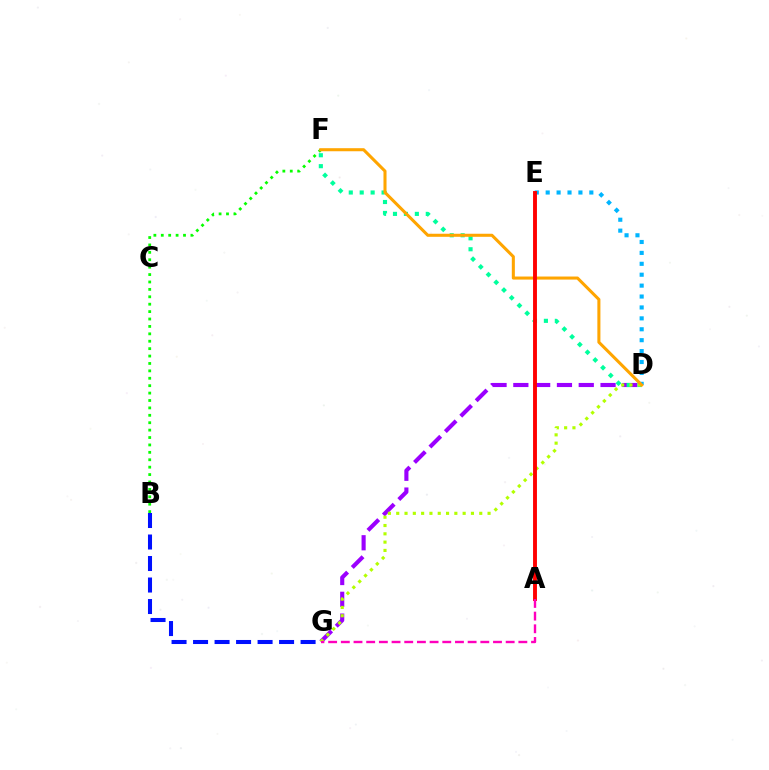{('D', 'G'): [{'color': '#9b00ff', 'line_style': 'dashed', 'thickness': 2.96}, {'color': '#b3ff00', 'line_style': 'dotted', 'thickness': 2.26}], ('D', 'F'): [{'color': '#00ff9d', 'line_style': 'dotted', 'thickness': 2.97}, {'color': '#ffa500', 'line_style': 'solid', 'thickness': 2.2}], ('D', 'E'): [{'color': '#00b5ff', 'line_style': 'dotted', 'thickness': 2.96}], ('B', 'G'): [{'color': '#0010ff', 'line_style': 'dashed', 'thickness': 2.92}], ('B', 'F'): [{'color': '#08ff00', 'line_style': 'dotted', 'thickness': 2.01}], ('A', 'E'): [{'color': '#ff0000', 'line_style': 'solid', 'thickness': 2.8}], ('A', 'G'): [{'color': '#ff00bd', 'line_style': 'dashed', 'thickness': 1.72}]}